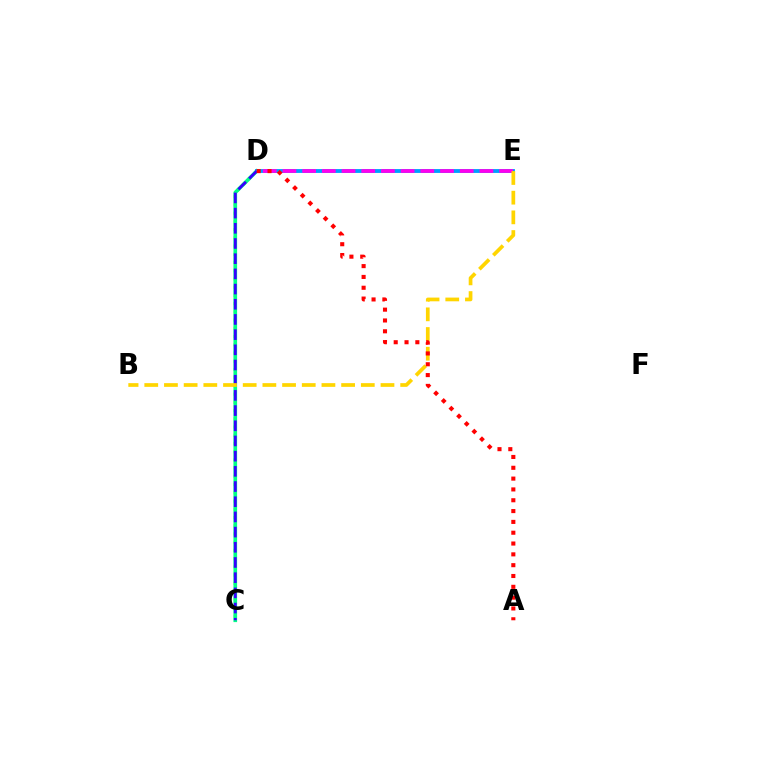{('C', 'D'): [{'color': '#4fff00', 'line_style': 'dotted', 'thickness': 2.23}, {'color': '#00ff86', 'line_style': 'solid', 'thickness': 2.63}, {'color': '#3700ff', 'line_style': 'dashed', 'thickness': 2.06}], ('D', 'E'): [{'color': '#009eff', 'line_style': 'solid', 'thickness': 2.77}, {'color': '#ff00ed', 'line_style': 'dashed', 'thickness': 2.68}], ('B', 'E'): [{'color': '#ffd500', 'line_style': 'dashed', 'thickness': 2.67}], ('A', 'D'): [{'color': '#ff0000', 'line_style': 'dotted', 'thickness': 2.94}]}